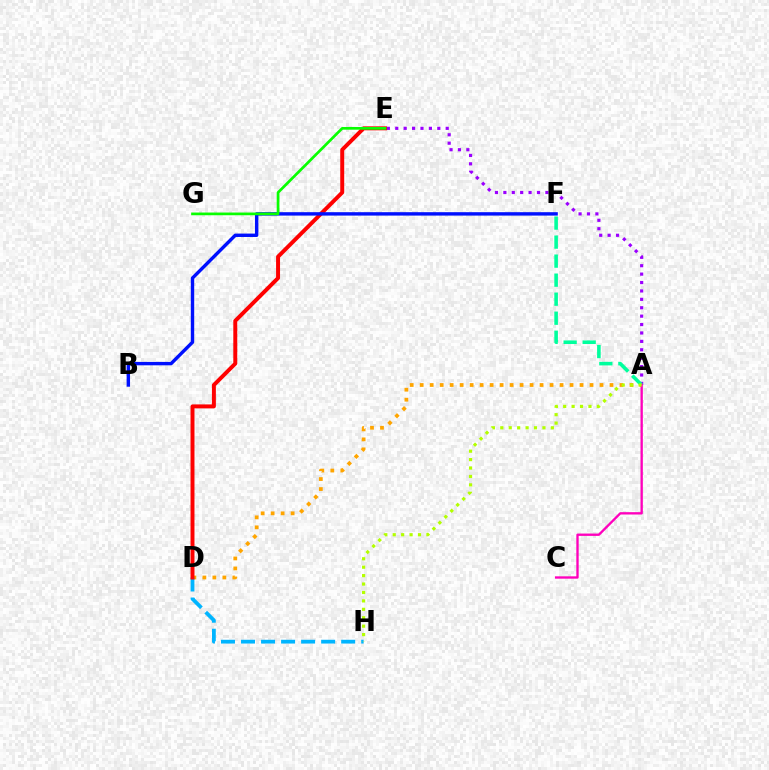{('A', 'D'): [{'color': '#ffa500', 'line_style': 'dotted', 'thickness': 2.71}], ('A', 'E'): [{'color': '#9b00ff', 'line_style': 'dotted', 'thickness': 2.28}], ('D', 'H'): [{'color': '#00b5ff', 'line_style': 'dashed', 'thickness': 2.72}], ('A', 'F'): [{'color': '#00ff9d', 'line_style': 'dashed', 'thickness': 2.58}], ('A', 'C'): [{'color': '#ff00bd', 'line_style': 'solid', 'thickness': 1.69}], ('D', 'E'): [{'color': '#ff0000', 'line_style': 'solid', 'thickness': 2.85}], ('B', 'F'): [{'color': '#0010ff', 'line_style': 'solid', 'thickness': 2.45}], ('A', 'H'): [{'color': '#b3ff00', 'line_style': 'dotted', 'thickness': 2.29}], ('E', 'G'): [{'color': '#08ff00', 'line_style': 'solid', 'thickness': 1.95}]}